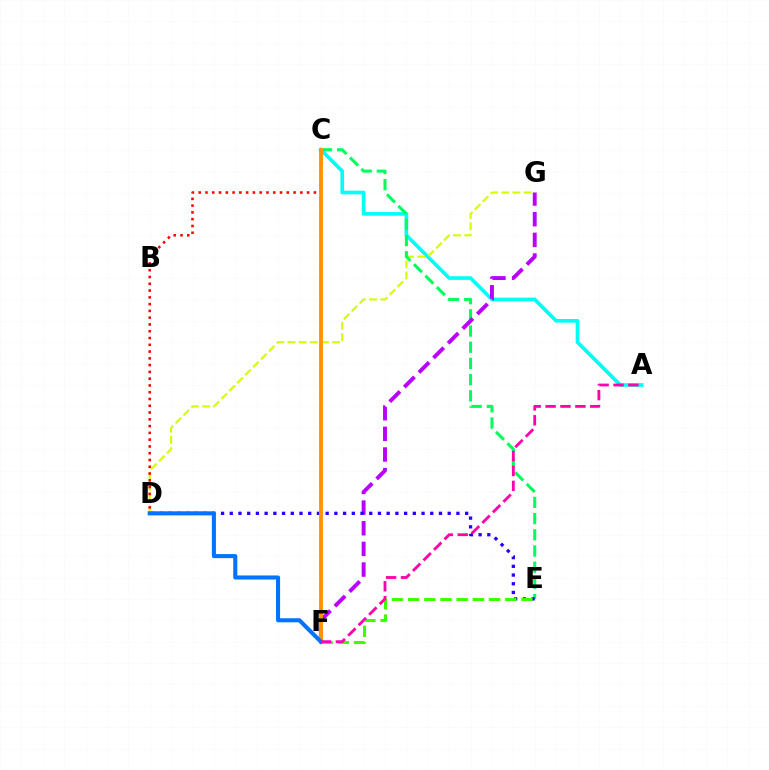{('A', 'C'): [{'color': '#00fff6', 'line_style': 'solid', 'thickness': 2.63}], ('D', 'G'): [{'color': '#d1ff00', 'line_style': 'dashed', 'thickness': 1.52}], ('C', 'E'): [{'color': '#00ff5c', 'line_style': 'dashed', 'thickness': 2.2}], ('F', 'G'): [{'color': '#b900ff', 'line_style': 'dashed', 'thickness': 2.81}], ('D', 'E'): [{'color': '#2500ff', 'line_style': 'dotted', 'thickness': 2.37}], ('C', 'D'): [{'color': '#ff0000', 'line_style': 'dotted', 'thickness': 1.84}], ('E', 'F'): [{'color': '#3dff00', 'line_style': 'dashed', 'thickness': 2.2}], ('C', 'F'): [{'color': '#ff9400', 'line_style': 'solid', 'thickness': 2.77}], ('D', 'F'): [{'color': '#0074ff', 'line_style': 'solid', 'thickness': 2.93}], ('A', 'F'): [{'color': '#ff00ac', 'line_style': 'dashed', 'thickness': 2.02}]}